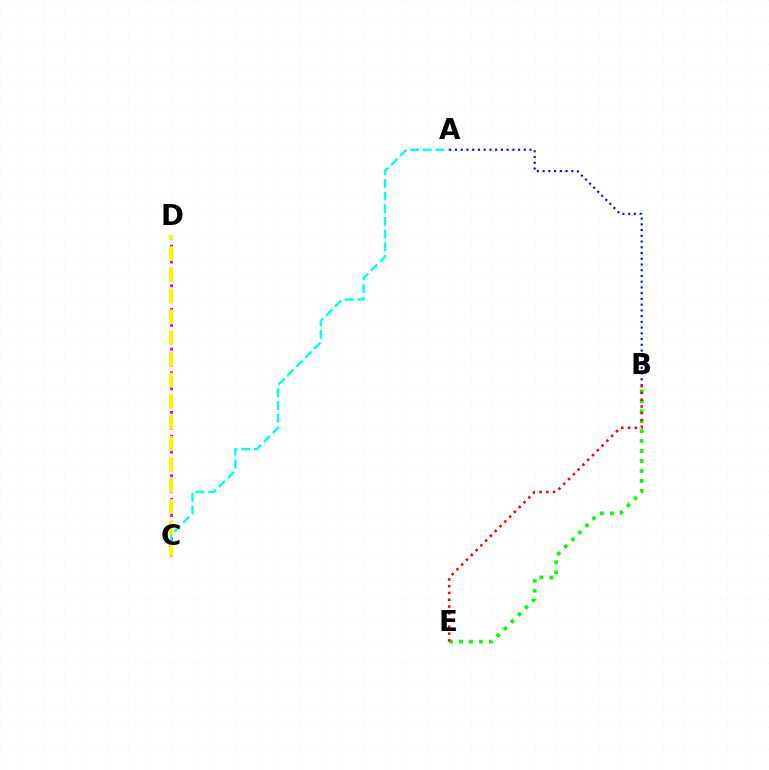{('B', 'E'): [{'color': '#08ff00', 'line_style': 'dotted', 'thickness': 2.71}, {'color': '#ff0000', 'line_style': 'dotted', 'thickness': 1.84}], ('C', 'D'): [{'color': '#ee00ff', 'line_style': 'dotted', 'thickness': 2.15}, {'color': '#fcf500', 'line_style': 'dashed', 'thickness': 2.86}], ('A', 'C'): [{'color': '#00fff6', 'line_style': 'dashed', 'thickness': 1.72}], ('A', 'B'): [{'color': '#0010ff', 'line_style': 'dotted', 'thickness': 1.56}]}